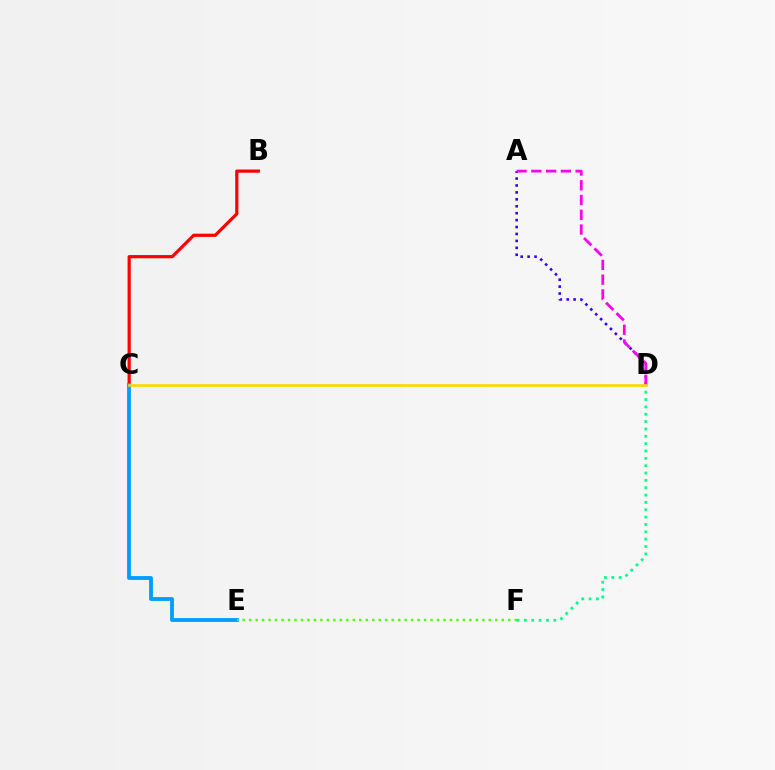{('B', 'C'): [{'color': '#ff0000', 'line_style': 'solid', 'thickness': 2.31}], ('C', 'E'): [{'color': '#009eff', 'line_style': 'solid', 'thickness': 2.76}], ('E', 'F'): [{'color': '#4fff00', 'line_style': 'dotted', 'thickness': 1.76}], ('A', 'D'): [{'color': '#3700ff', 'line_style': 'dotted', 'thickness': 1.88}, {'color': '#ff00ed', 'line_style': 'dashed', 'thickness': 2.01}], ('D', 'F'): [{'color': '#00ff86', 'line_style': 'dotted', 'thickness': 2.0}], ('C', 'D'): [{'color': '#ffd500', 'line_style': 'solid', 'thickness': 1.89}]}